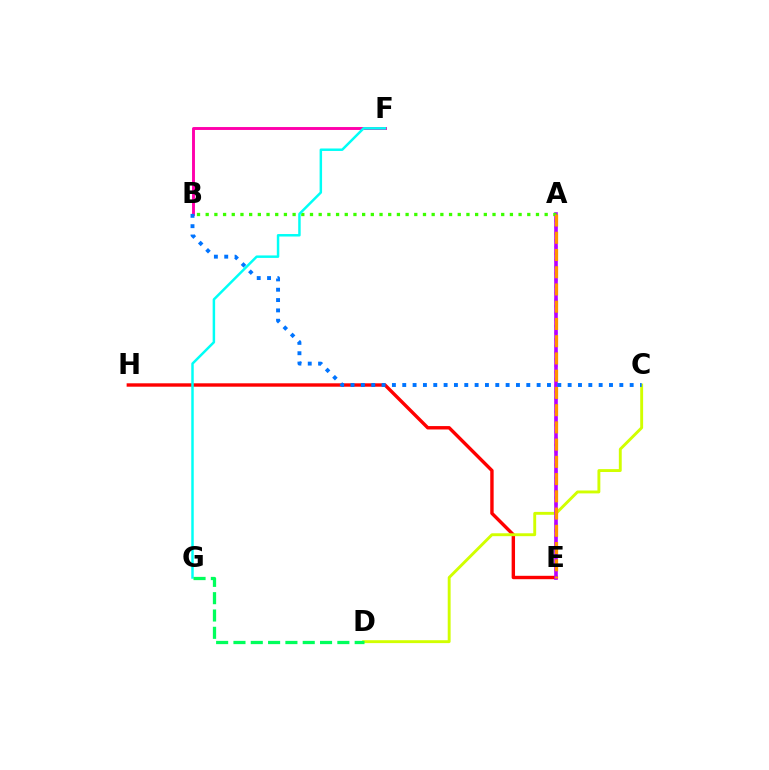{('B', 'F'): [{'color': '#ff00ac', 'line_style': 'solid', 'thickness': 2.1}], ('E', 'H'): [{'color': '#ff0000', 'line_style': 'solid', 'thickness': 2.45}], ('C', 'D'): [{'color': '#d1ff00', 'line_style': 'solid', 'thickness': 2.08}], ('A', 'E'): [{'color': '#2500ff', 'line_style': 'dotted', 'thickness': 1.79}, {'color': '#b900ff', 'line_style': 'solid', 'thickness': 2.6}, {'color': '#ff9400', 'line_style': 'dashed', 'thickness': 2.34}], ('A', 'B'): [{'color': '#3dff00', 'line_style': 'dotted', 'thickness': 2.36}], ('B', 'C'): [{'color': '#0074ff', 'line_style': 'dotted', 'thickness': 2.81}], ('F', 'G'): [{'color': '#00fff6', 'line_style': 'solid', 'thickness': 1.78}], ('D', 'G'): [{'color': '#00ff5c', 'line_style': 'dashed', 'thickness': 2.35}]}